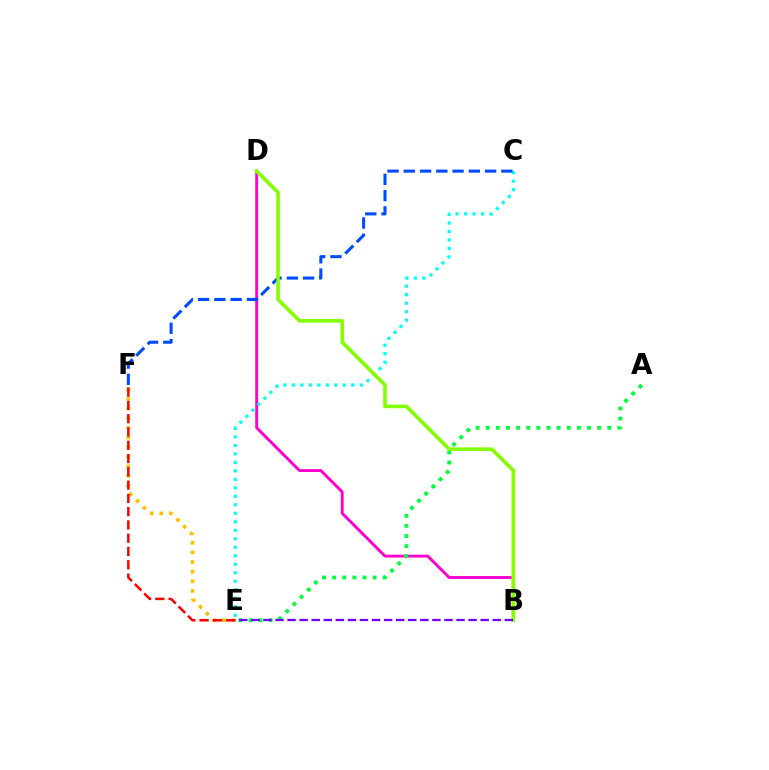{('E', 'F'): [{'color': '#ffbd00', 'line_style': 'dotted', 'thickness': 2.62}, {'color': '#ff0000', 'line_style': 'dashed', 'thickness': 1.8}], ('B', 'D'): [{'color': '#ff00cf', 'line_style': 'solid', 'thickness': 2.08}, {'color': '#84ff00', 'line_style': 'solid', 'thickness': 2.6}], ('A', 'E'): [{'color': '#00ff39', 'line_style': 'dotted', 'thickness': 2.75}], ('C', 'E'): [{'color': '#00fff6', 'line_style': 'dotted', 'thickness': 2.31}], ('C', 'F'): [{'color': '#004bff', 'line_style': 'dashed', 'thickness': 2.21}], ('B', 'E'): [{'color': '#7200ff', 'line_style': 'dashed', 'thickness': 1.64}]}